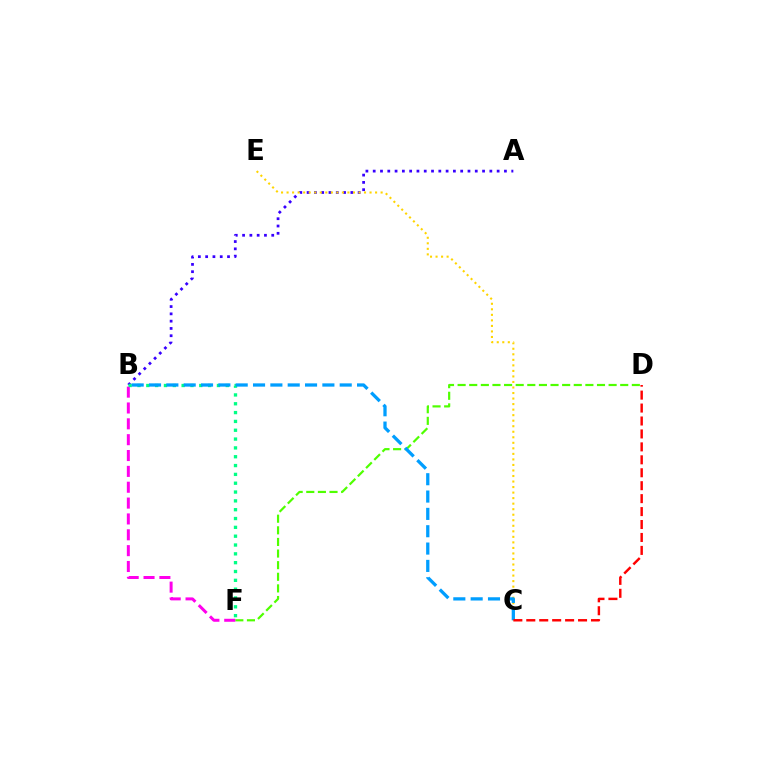{('A', 'B'): [{'color': '#3700ff', 'line_style': 'dotted', 'thickness': 1.98}], ('D', 'F'): [{'color': '#4fff00', 'line_style': 'dashed', 'thickness': 1.58}], ('C', 'E'): [{'color': '#ffd500', 'line_style': 'dotted', 'thickness': 1.5}], ('B', 'F'): [{'color': '#ff00ed', 'line_style': 'dashed', 'thickness': 2.15}, {'color': '#00ff86', 'line_style': 'dotted', 'thickness': 2.4}], ('B', 'C'): [{'color': '#009eff', 'line_style': 'dashed', 'thickness': 2.36}], ('C', 'D'): [{'color': '#ff0000', 'line_style': 'dashed', 'thickness': 1.76}]}